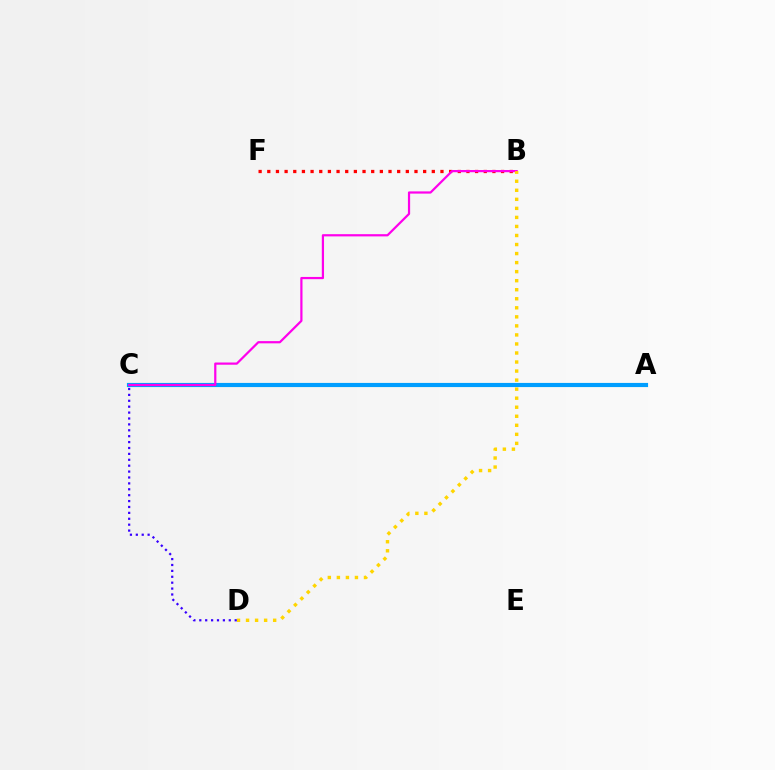{('A', 'C'): [{'color': '#4fff00', 'line_style': 'dotted', 'thickness': 2.6}, {'color': '#00ff86', 'line_style': 'solid', 'thickness': 2.9}, {'color': '#009eff', 'line_style': 'solid', 'thickness': 2.97}], ('B', 'F'): [{'color': '#ff0000', 'line_style': 'dotted', 'thickness': 2.35}], ('B', 'C'): [{'color': '#ff00ed', 'line_style': 'solid', 'thickness': 1.6}], ('B', 'D'): [{'color': '#ffd500', 'line_style': 'dotted', 'thickness': 2.46}], ('C', 'D'): [{'color': '#3700ff', 'line_style': 'dotted', 'thickness': 1.6}]}